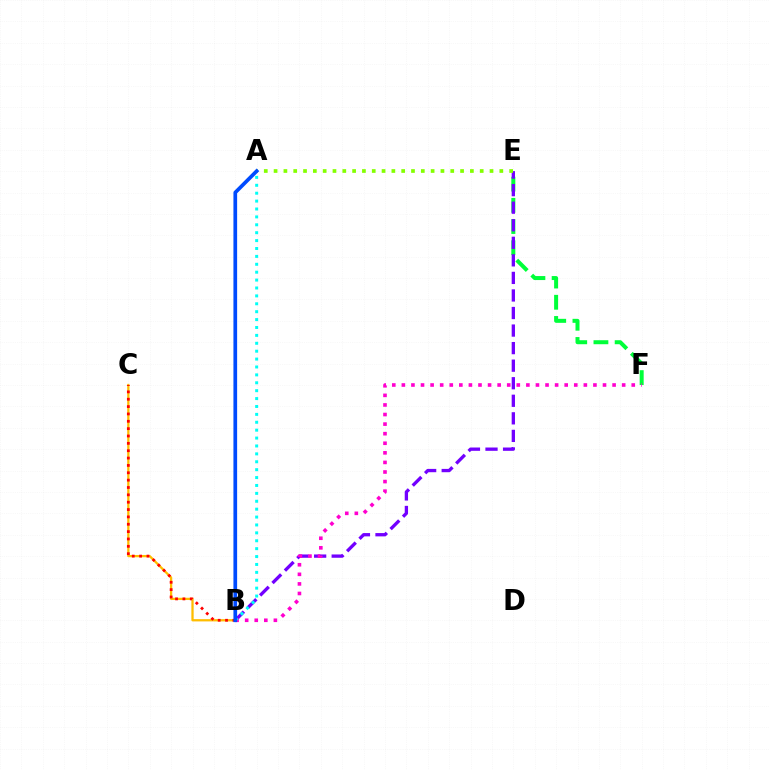{('B', 'C'): [{'color': '#ffbd00', 'line_style': 'solid', 'thickness': 1.63}, {'color': '#ff0000', 'line_style': 'dotted', 'thickness': 2.0}], ('E', 'F'): [{'color': '#00ff39', 'line_style': 'dashed', 'thickness': 2.88}], ('B', 'E'): [{'color': '#7200ff', 'line_style': 'dashed', 'thickness': 2.38}], ('B', 'F'): [{'color': '#ff00cf', 'line_style': 'dotted', 'thickness': 2.6}], ('A', 'E'): [{'color': '#84ff00', 'line_style': 'dotted', 'thickness': 2.67}], ('A', 'B'): [{'color': '#00fff6', 'line_style': 'dotted', 'thickness': 2.15}, {'color': '#004bff', 'line_style': 'solid', 'thickness': 2.66}]}